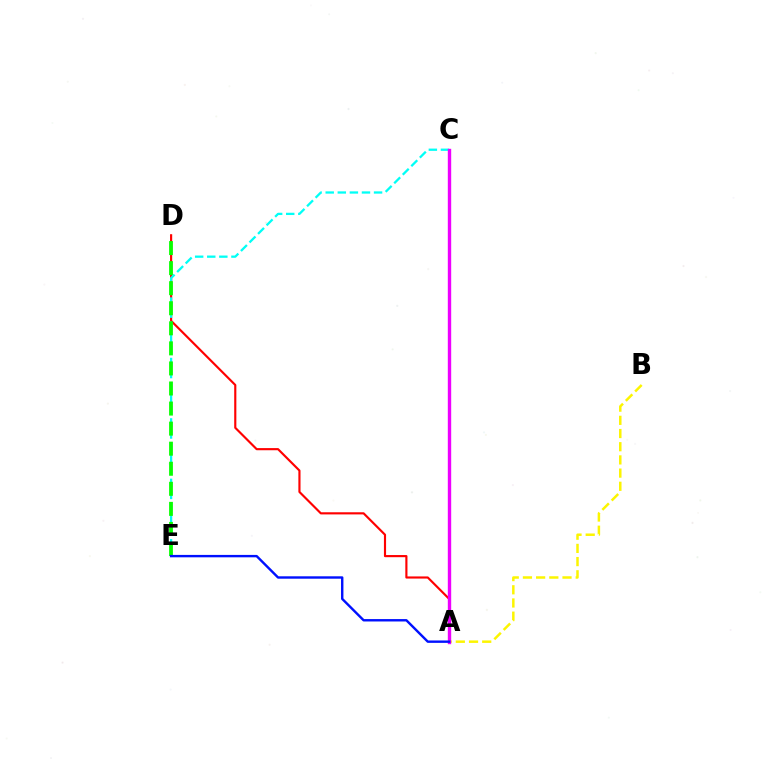{('A', 'D'): [{'color': '#ff0000', 'line_style': 'solid', 'thickness': 1.55}], ('A', 'B'): [{'color': '#fcf500', 'line_style': 'dashed', 'thickness': 1.79}], ('C', 'E'): [{'color': '#00fff6', 'line_style': 'dashed', 'thickness': 1.64}], ('D', 'E'): [{'color': '#08ff00', 'line_style': 'dashed', 'thickness': 2.73}], ('A', 'C'): [{'color': '#ee00ff', 'line_style': 'solid', 'thickness': 2.43}], ('A', 'E'): [{'color': '#0010ff', 'line_style': 'solid', 'thickness': 1.73}]}